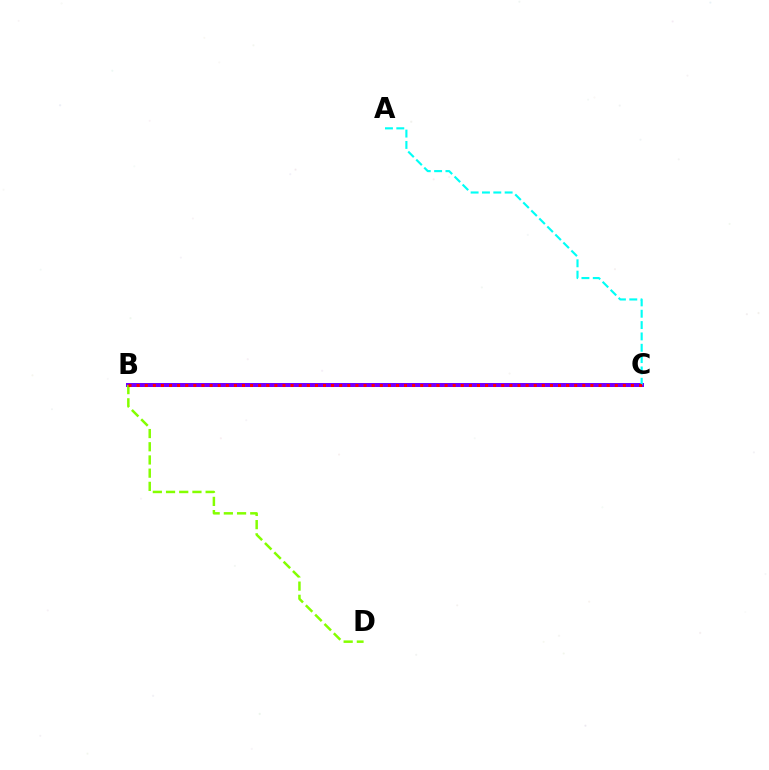{('B', 'C'): [{'color': '#7200ff', 'line_style': 'solid', 'thickness': 2.88}, {'color': '#ff0000', 'line_style': 'dotted', 'thickness': 2.2}], ('B', 'D'): [{'color': '#84ff00', 'line_style': 'dashed', 'thickness': 1.79}], ('A', 'C'): [{'color': '#00fff6', 'line_style': 'dashed', 'thickness': 1.54}]}